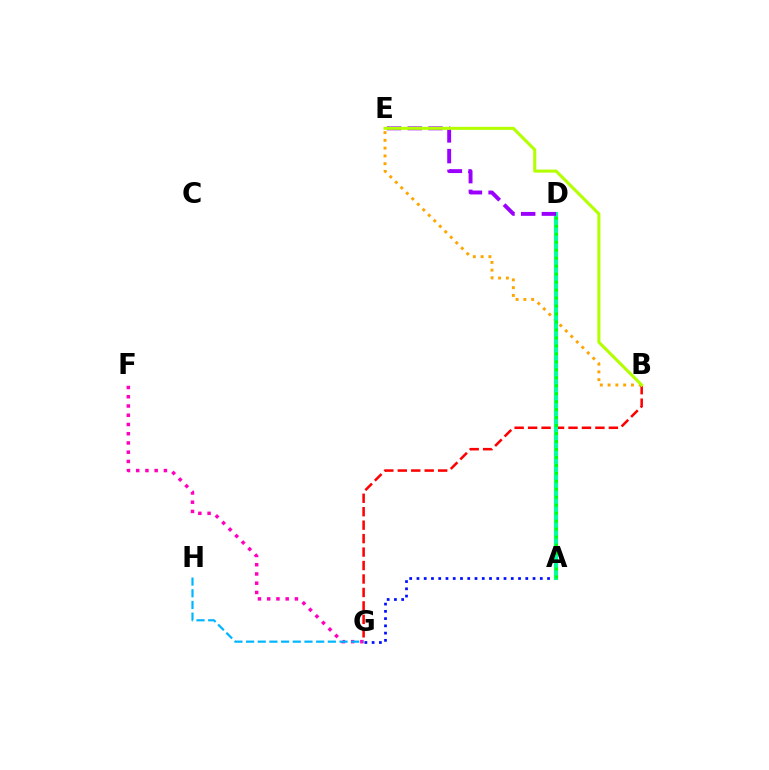{('B', 'E'): [{'color': '#ffa500', 'line_style': 'dotted', 'thickness': 2.11}, {'color': '#b3ff00', 'line_style': 'solid', 'thickness': 2.2}], ('B', 'G'): [{'color': '#ff0000', 'line_style': 'dashed', 'thickness': 1.83}], ('A', 'G'): [{'color': '#0010ff', 'line_style': 'dotted', 'thickness': 1.97}], ('F', 'G'): [{'color': '#ff00bd', 'line_style': 'dotted', 'thickness': 2.51}], ('G', 'H'): [{'color': '#00b5ff', 'line_style': 'dashed', 'thickness': 1.59}], ('A', 'D'): [{'color': '#00ff9d', 'line_style': 'solid', 'thickness': 2.96}, {'color': '#08ff00', 'line_style': 'dotted', 'thickness': 2.17}], ('D', 'E'): [{'color': '#9b00ff', 'line_style': 'dashed', 'thickness': 2.81}]}